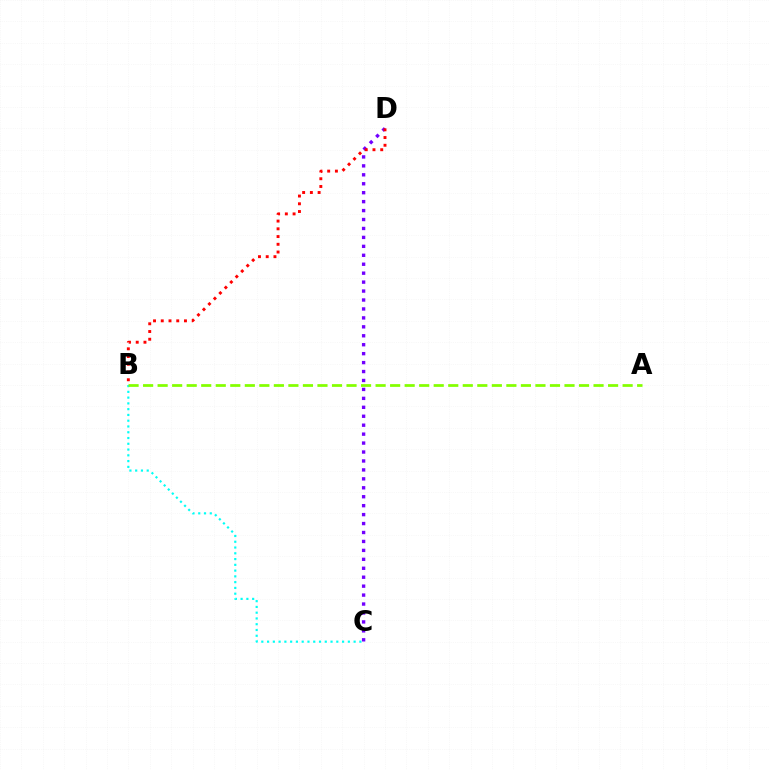{('B', 'C'): [{'color': '#00fff6', 'line_style': 'dotted', 'thickness': 1.57}], ('C', 'D'): [{'color': '#7200ff', 'line_style': 'dotted', 'thickness': 2.43}], ('A', 'B'): [{'color': '#84ff00', 'line_style': 'dashed', 'thickness': 1.97}], ('B', 'D'): [{'color': '#ff0000', 'line_style': 'dotted', 'thickness': 2.1}]}